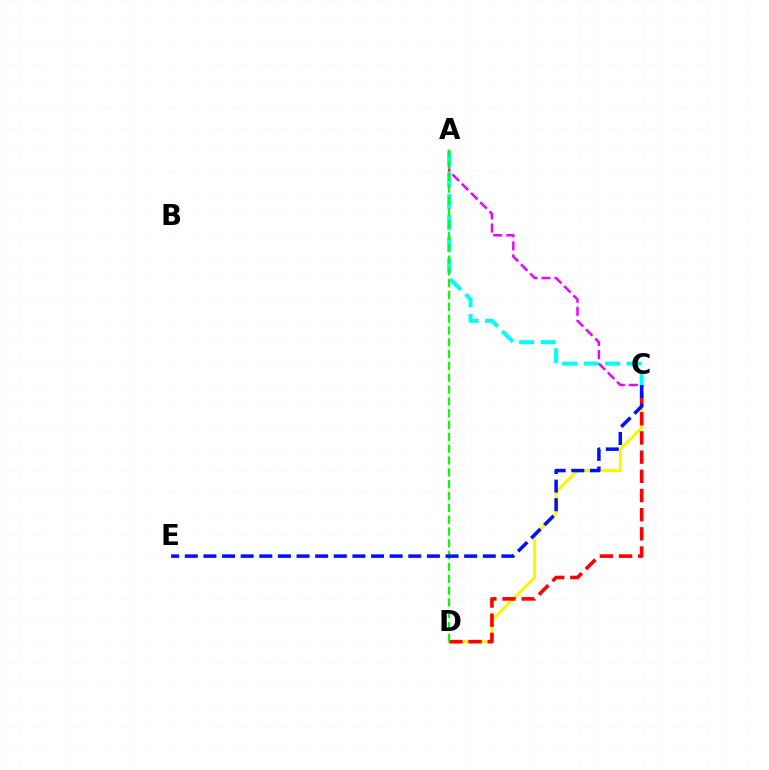{('C', 'D'): [{'color': '#fcf500', 'line_style': 'solid', 'thickness': 2.14}, {'color': '#ff0000', 'line_style': 'dashed', 'thickness': 2.61}], ('A', 'C'): [{'color': '#ee00ff', 'line_style': 'dashed', 'thickness': 1.78}, {'color': '#00fff6', 'line_style': 'dashed', 'thickness': 2.92}], ('A', 'D'): [{'color': '#08ff00', 'line_style': 'dashed', 'thickness': 1.61}], ('C', 'E'): [{'color': '#0010ff', 'line_style': 'dashed', 'thickness': 2.53}]}